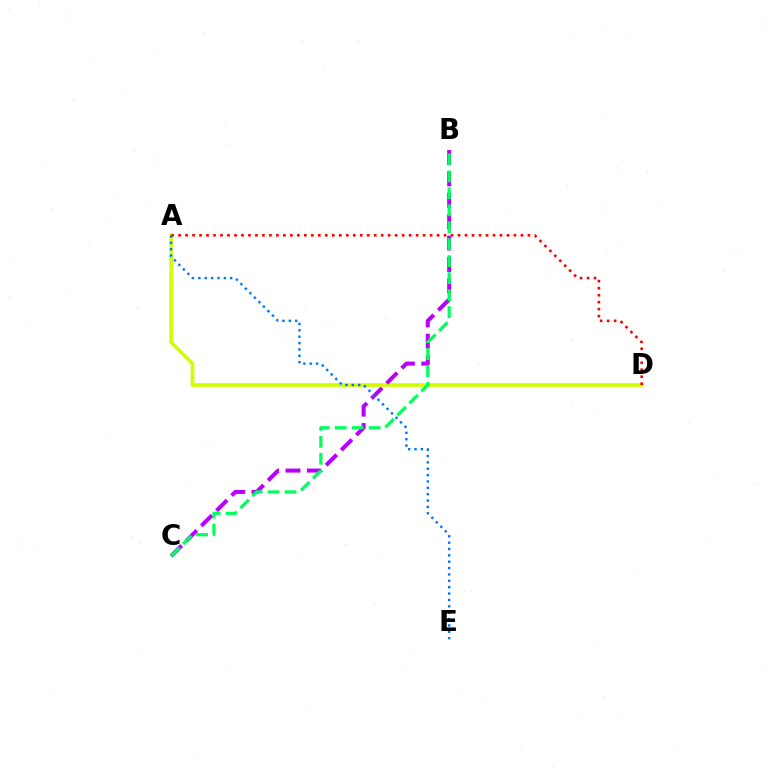{('A', 'D'): [{'color': '#d1ff00', 'line_style': 'solid', 'thickness': 2.64}, {'color': '#ff0000', 'line_style': 'dotted', 'thickness': 1.9}], ('B', 'C'): [{'color': '#b900ff', 'line_style': 'dashed', 'thickness': 2.91}, {'color': '#00ff5c', 'line_style': 'dashed', 'thickness': 2.3}], ('A', 'E'): [{'color': '#0074ff', 'line_style': 'dotted', 'thickness': 1.73}]}